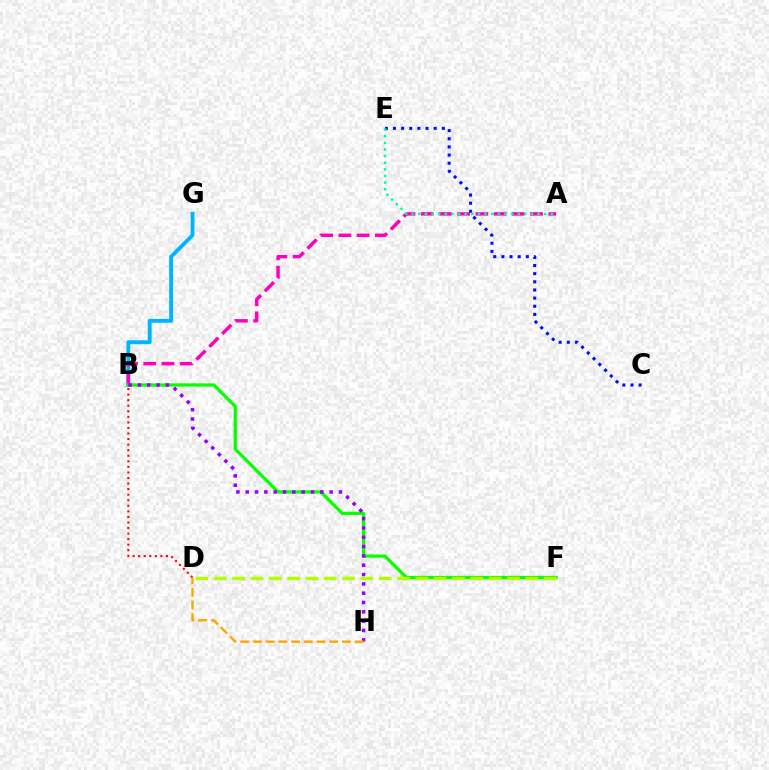{('B', 'D'): [{'color': '#ff0000', 'line_style': 'dotted', 'thickness': 1.51}], ('B', 'G'): [{'color': '#00b5ff', 'line_style': 'solid', 'thickness': 2.79}], ('C', 'E'): [{'color': '#0010ff', 'line_style': 'dotted', 'thickness': 2.21}], ('A', 'B'): [{'color': '#ff00bd', 'line_style': 'dashed', 'thickness': 2.48}], ('B', 'F'): [{'color': '#08ff00', 'line_style': 'solid', 'thickness': 2.34}], ('B', 'H'): [{'color': '#9b00ff', 'line_style': 'dotted', 'thickness': 2.53}], ('A', 'E'): [{'color': '#00ff9d', 'line_style': 'dotted', 'thickness': 1.8}], ('D', 'F'): [{'color': '#b3ff00', 'line_style': 'dashed', 'thickness': 2.49}], ('D', 'H'): [{'color': '#ffa500', 'line_style': 'dashed', 'thickness': 1.73}]}